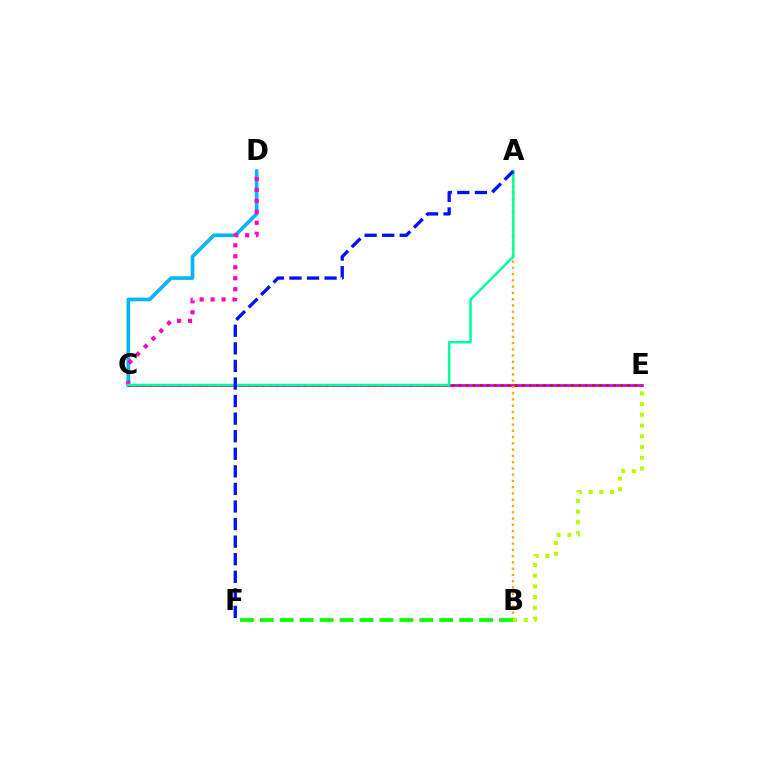{('C', 'D'): [{'color': '#00b5ff', 'line_style': 'solid', 'thickness': 2.61}, {'color': '#ff00bd', 'line_style': 'dotted', 'thickness': 2.98}], ('C', 'E'): [{'color': '#9b00ff', 'line_style': 'solid', 'thickness': 1.83}, {'color': '#ff0000', 'line_style': 'dotted', 'thickness': 1.91}], ('A', 'B'): [{'color': '#ffa500', 'line_style': 'dotted', 'thickness': 1.7}], ('A', 'C'): [{'color': '#00ff9d', 'line_style': 'solid', 'thickness': 1.8}], ('B', 'F'): [{'color': '#08ff00', 'line_style': 'dashed', 'thickness': 2.71}], ('A', 'F'): [{'color': '#0010ff', 'line_style': 'dashed', 'thickness': 2.39}], ('B', 'E'): [{'color': '#b3ff00', 'line_style': 'dotted', 'thickness': 2.91}]}